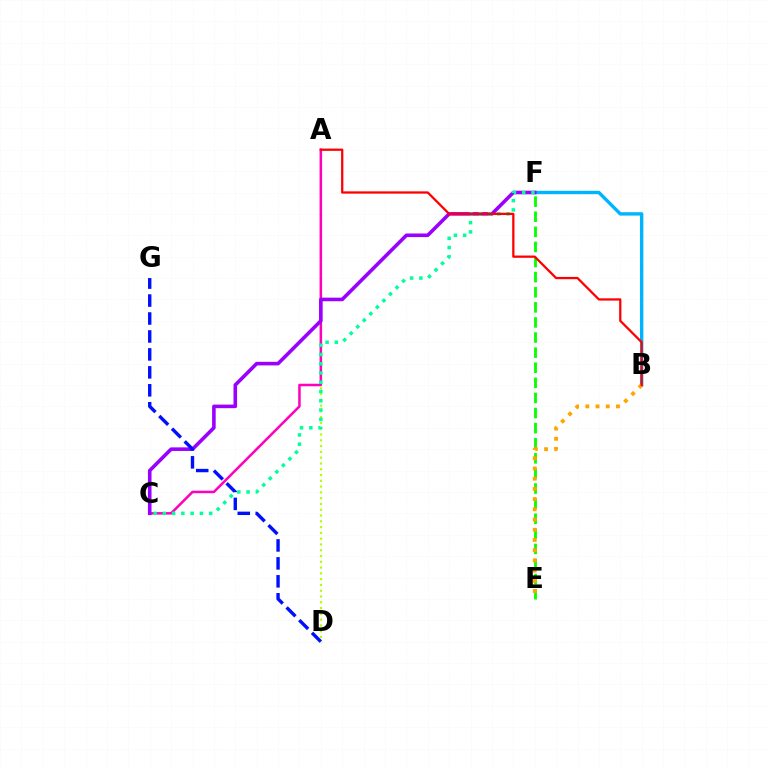{('B', 'F'): [{'color': '#00b5ff', 'line_style': 'solid', 'thickness': 2.44}], ('A', 'D'): [{'color': '#b3ff00', 'line_style': 'dotted', 'thickness': 1.57}], ('A', 'C'): [{'color': '#ff00bd', 'line_style': 'solid', 'thickness': 1.81}], ('C', 'F'): [{'color': '#9b00ff', 'line_style': 'solid', 'thickness': 2.59}, {'color': '#00ff9d', 'line_style': 'dotted', 'thickness': 2.52}], ('E', 'F'): [{'color': '#08ff00', 'line_style': 'dashed', 'thickness': 2.05}], ('B', 'E'): [{'color': '#ffa500', 'line_style': 'dotted', 'thickness': 2.78}], ('D', 'G'): [{'color': '#0010ff', 'line_style': 'dashed', 'thickness': 2.44}], ('A', 'B'): [{'color': '#ff0000', 'line_style': 'solid', 'thickness': 1.63}]}